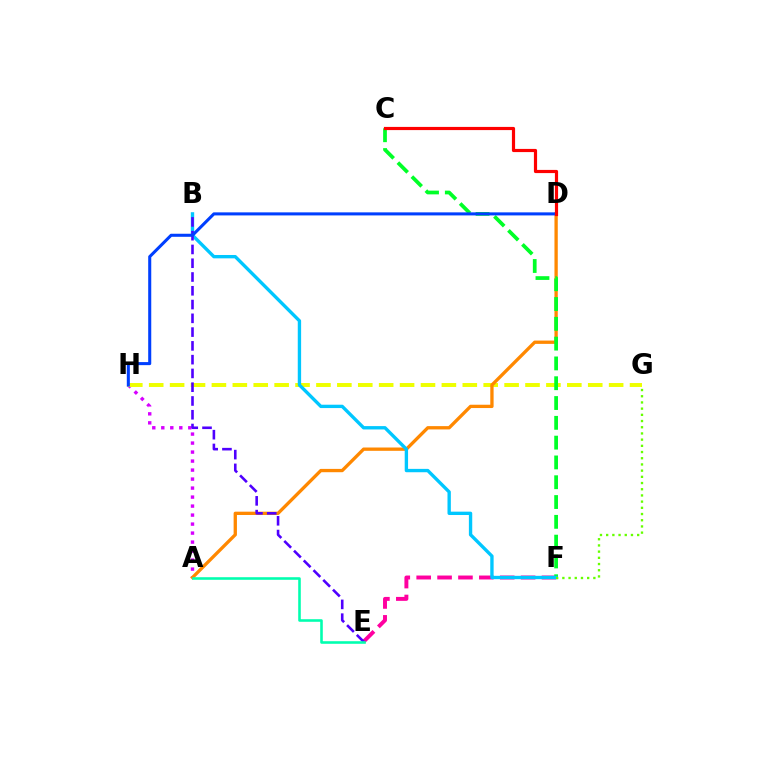{('A', 'H'): [{'color': '#d600ff', 'line_style': 'dotted', 'thickness': 2.45}], ('E', 'F'): [{'color': '#ff00a0', 'line_style': 'dashed', 'thickness': 2.84}], ('G', 'H'): [{'color': '#eeff00', 'line_style': 'dashed', 'thickness': 2.84}], ('A', 'D'): [{'color': '#ff8800', 'line_style': 'solid', 'thickness': 2.38}], ('C', 'F'): [{'color': '#00ff27', 'line_style': 'dashed', 'thickness': 2.69}], ('B', 'F'): [{'color': '#00c7ff', 'line_style': 'solid', 'thickness': 2.42}], ('B', 'E'): [{'color': '#4f00ff', 'line_style': 'dashed', 'thickness': 1.87}], ('A', 'E'): [{'color': '#00ffaf', 'line_style': 'solid', 'thickness': 1.86}], ('D', 'H'): [{'color': '#003fff', 'line_style': 'solid', 'thickness': 2.2}], ('C', 'D'): [{'color': '#ff0000', 'line_style': 'solid', 'thickness': 2.29}], ('F', 'G'): [{'color': '#66ff00', 'line_style': 'dotted', 'thickness': 1.68}]}